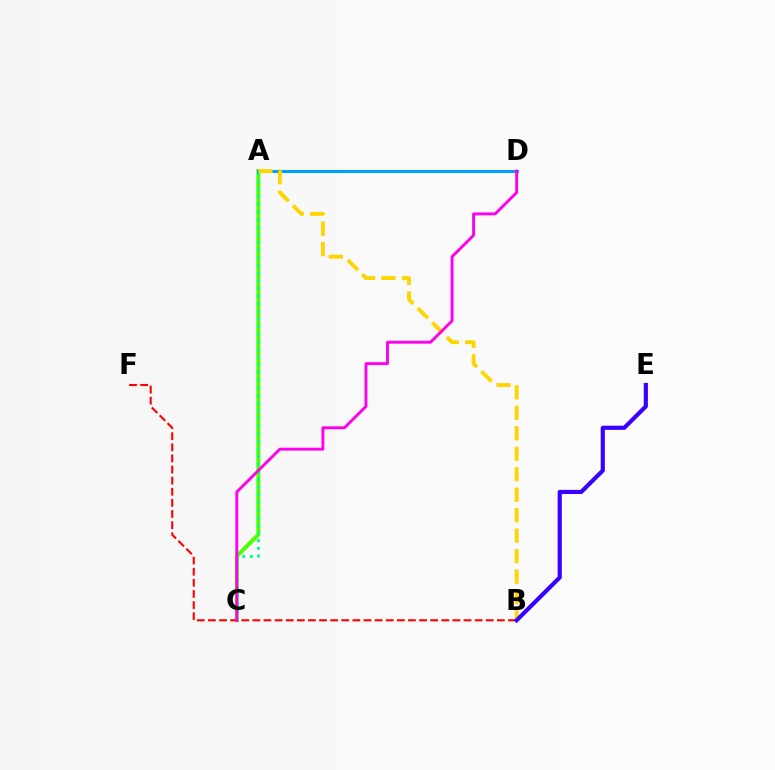{('A', 'C'): [{'color': '#4fff00', 'line_style': 'solid', 'thickness': 2.88}, {'color': '#00ff86', 'line_style': 'dotted', 'thickness': 2.08}], ('A', 'D'): [{'color': '#009eff', 'line_style': 'solid', 'thickness': 2.19}], ('A', 'B'): [{'color': '#ffd500', 'line_style': 'dashed', 'thickness': 2.78}], ('B', 'F'): [{'color': '#ff0000', 'line_style': 'dashed', 'thickness': 1.51}], ('B', 'E'): [{'color': '#3700ff', 'line_style': 'solid', 'thickness': 2.99}], ('C', 'D'): [{'color': '#ff00ed', 'line_style': 'solid', 'thickness': 2.09}]}